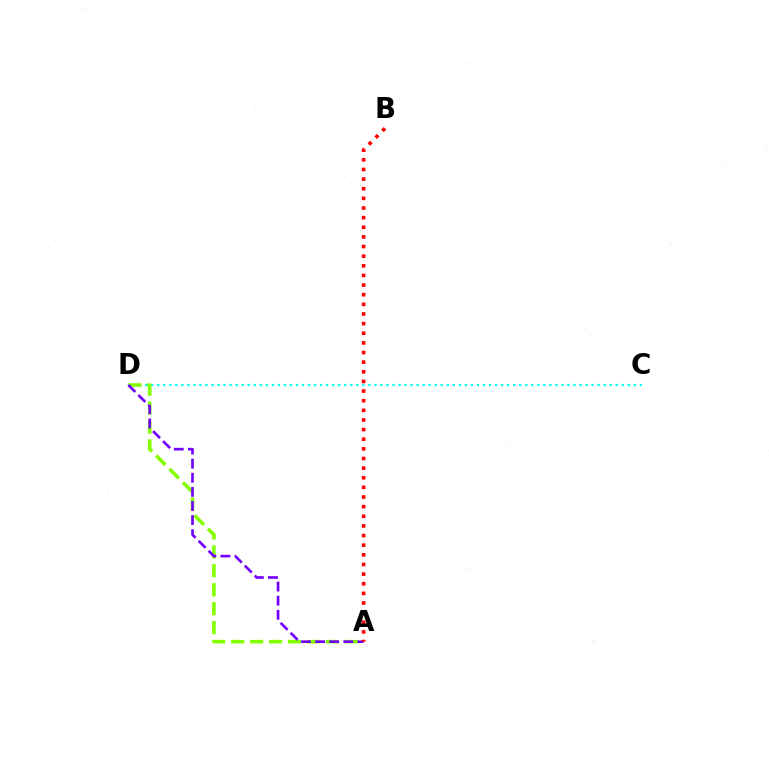{('C', 'D'): [{'color': '#00fff6', 'line_style': 'dotted', 'thickness': 1.64}], ('A', 'D'): [{'color': '#84ff00', 'line_style': 'dashed', 'thickness': 2.57}, {'color': '#7200ff', 'line_style': 'dashed', 'thickness': 1.92}], ('A', 'B'): [{'color': '#ff0000', 'line_style': 'dotted', 'thickness': 2.62}]}